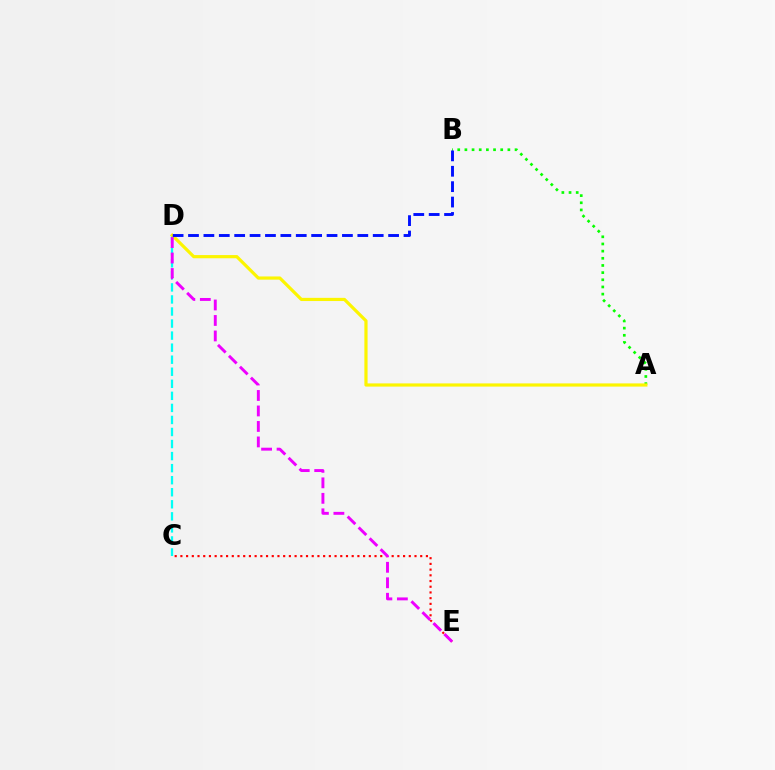{('A', 'B'): [{'color': '#08ff00', 'line_style': 'dotted', 'thickness': 1.95}], ('C', 'D'): [{'color': '#00fff6', 'line_style': 'dashed', 'thickness': 1.64}], ('A', 'D'): [{'color': '#fcf500', 'line_style': 'solid', 'thickness': 2.3}], ('B', 'D'): [{'color': '#0010ff', 'line_style': 'dashed', 'thickness': 2.09}], ('C', 'E'): [{'color': '#ff0000', 'line_style': 'dotted', 'thickness': 1.55}], ('D', 'E'): [{'color': '#ee00ff', 'line_style': 'dashed', 'thickness': 2.1}]}